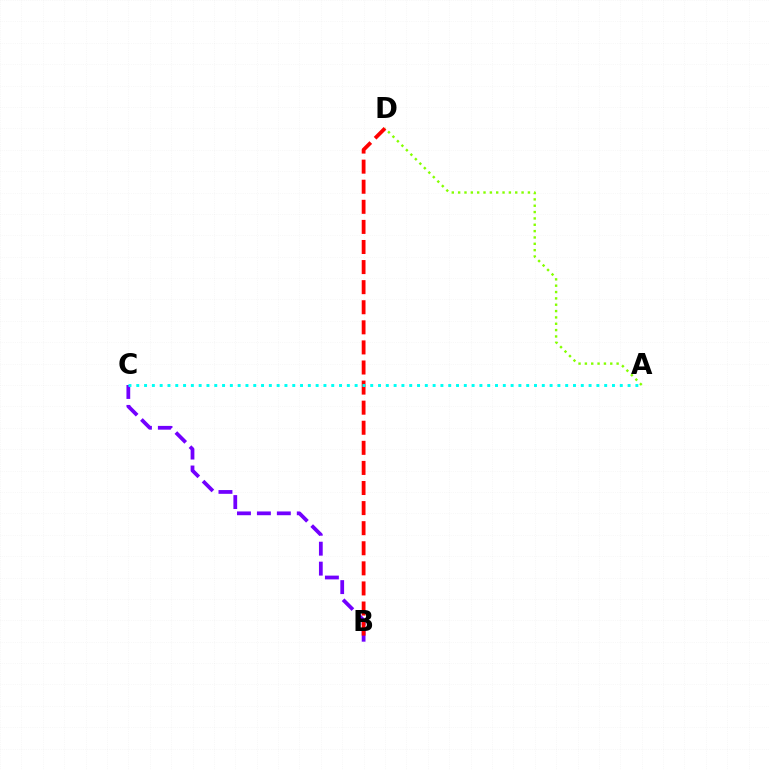{('A', 'D'): [{'color': '#84ff00', 'line_style': 'dotted', 'thickness': 1.72}], ('B', 'C'): [{'color': '#7200ff', 'line_style': 'dashed', 'thickness': 2.71}], ('B', 'D'): [{'color': '#ff0000', 'line_style': 'dashed', 'thickness': 2.73}], ('A', 'C'): [{'color': '#00fff6', 'line_style': 'dotted', 'thickness': 2.12}]}